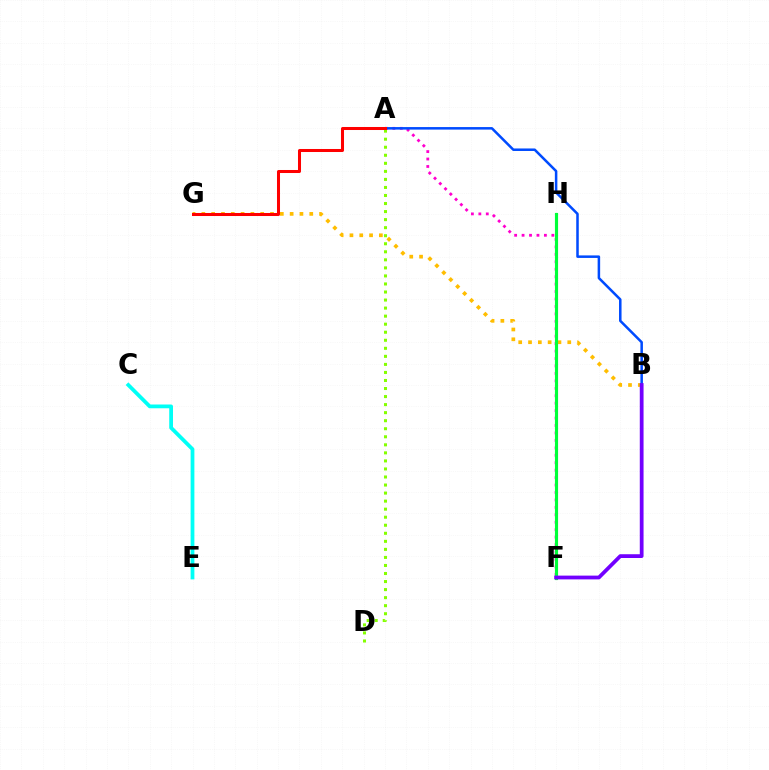{('C', 'E'): [{'color': '#00fff6', 'line_style': 'solid', 'thickness': 2.71}], ('B', 'G'): [{'color': '#ffbd00', 'line_style': 'dotted', 'thickness': 2.67}], ('A', 'F'): [{'color': '#ff00cf', 'line_style': 'dotted', 'thickness': 2.02}], ('A', 'B'): [{'color': '#004bff', 'line_style': 'solid', 'thickness': 1.82}], ('A', 'D'): [{'color': '#84ff00', 'line_style': 'dotted', 'thickness': 2.19}], ('F', 'H'): [{'color': '#00ff39', 'line_style': 'solid', 'thickness': 2.26}], ('A', 'G'): [{'color': '#ff0000', 'line_style': 'solid', 'thickness': 2.18}], ('B', 'F'): [{'color': '#7200ff', 'line_style': 'solid', 'thickness': 2.72}]}